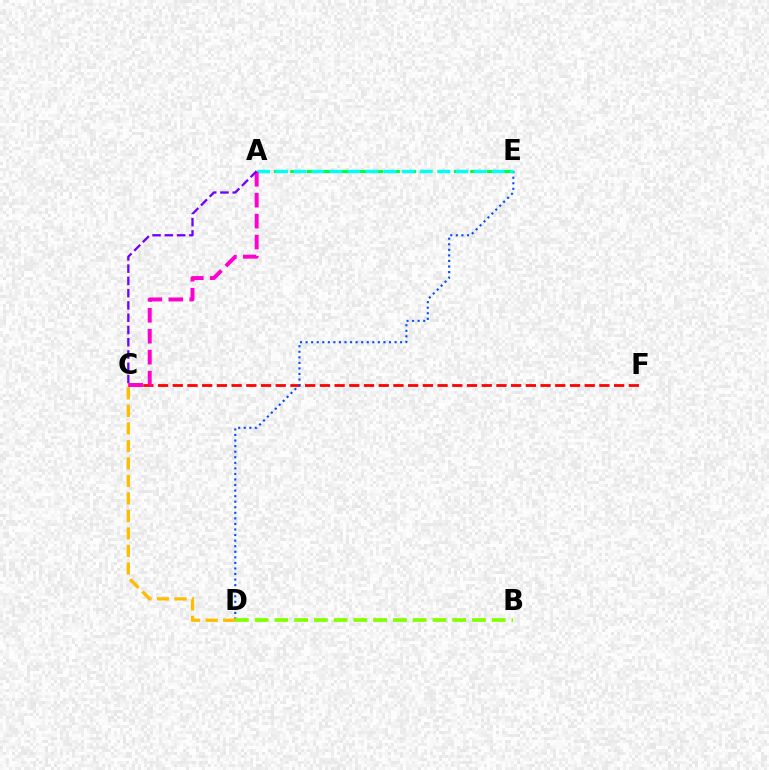{('C', 'F'): [{'color': '#ff0000', 'line_style': 'dashed', 'thickness': 2.0}], ('D', 'E'): [{'color': '#004bff', 'line_style': 'dotted', 'thickness': 1.51}], ('A', 'E'): [{'color': '#00ff39', 'line_style': 'dashed', 'thickness': 2.22}, {'color': '#00fff6', 'line_style': 'dashed', 'thickness': 2.45}], ('A', 'C'): [{'color': '#ff00cf', 'line_style': 'dashed', 'thickness': 2.85}, {'color': '#7200ff', 'line_style': 'dashed', 'thickness': 1.67}], ('B', 'D'): [{'color': '#84ff00', 'line_style': 'dashed', 'thickness': 2.68}], ('C', 'D'): [{'color': '#ffbd00', 'line_style': 'dashed', 'thickness': 2.38}]}